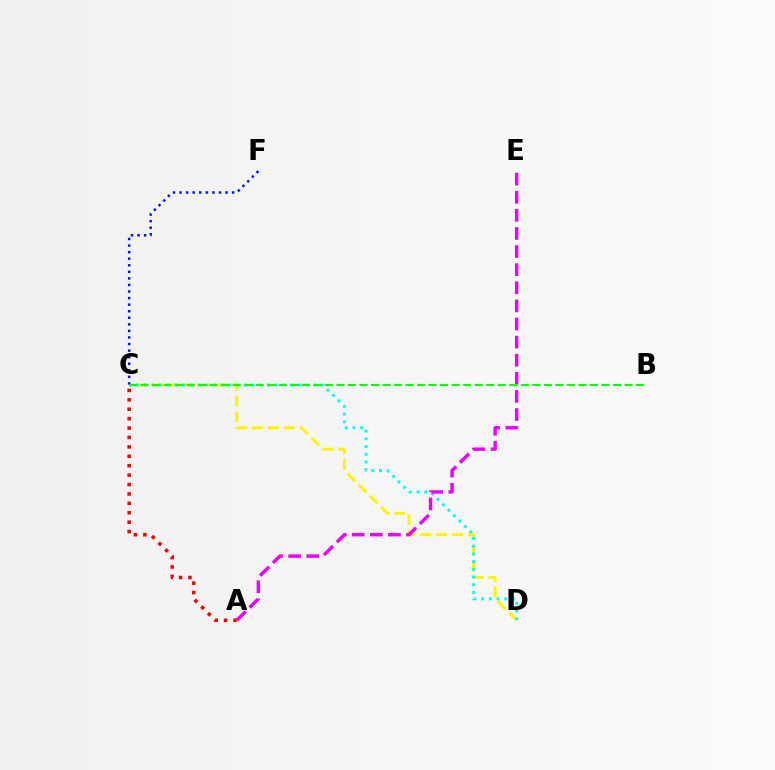{('C', 'D'): [{'color': '#fcf500', 'line_style': 'dashed', 'thickness': 2.15}, {'color': '#00fff6', 'line_style': 'dotted', 'thickness': 2.09}], ('A', 'C'): [{'color': '#ff0000', 'line_style': 'dotted', 'thickness': 2.56}], ('C', 'F'): [{'color': '#0010ff', 'line_style': 'dotted', 'thickness': 1.78}], ('A', 'E'): [{'color': '#ee00ff', 'line_style': 'dashed', 'thickness': 2.46}], ('B', 'C'): [{'color': '#08ff00', 'line_style': 'dashed', 'thickness': 1.57}]}